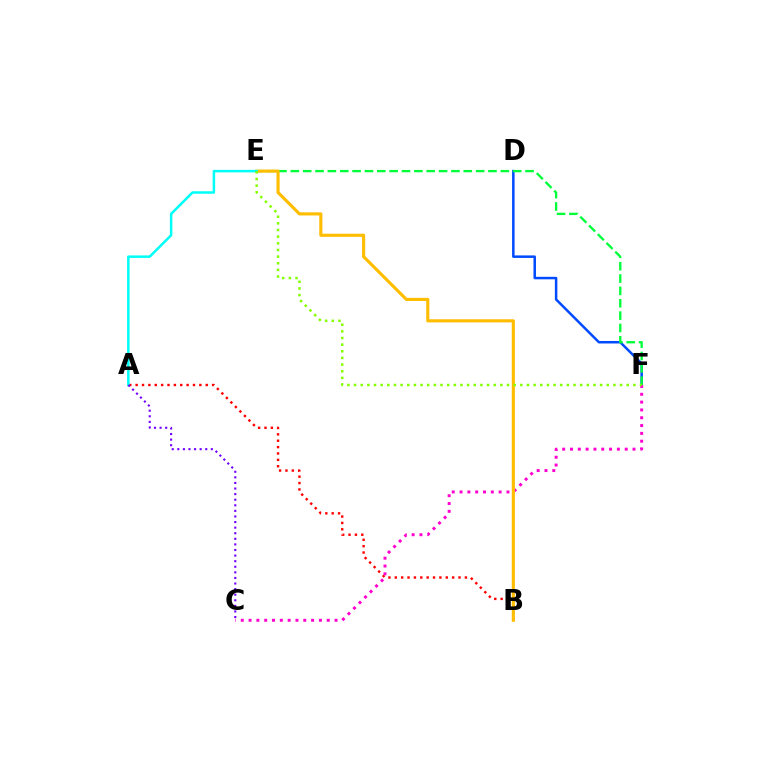{('A', 'B'): [{'color': '#ff0000', 'line_style': 'dotted', 'thickness': 1.73}], ('D', 'F'): [{'color': '#004bff', 'line_style': 'solid', 'thickness': 1.8}], ('E', 'F'): [{'color': '#00ff39', 'line_style': 'dashed', 'thickness': 1.68}, {'color': '#84ff00', 'line_style': 'dotted', 'thickness': 1.81}], ('C', 'F'): [{'color': '#ff00cf', 'line_style': 'dotted', 'thickness': 2.12}], ('B', 'E'): [{'color': '#ffbd00', 'line_style': 'solid', 'thickness': 2.25}], ('A', 'E'): [{'color': '#00fff6', 'line_style': 'solid', 'thickness': 1.8}], ('A', 'C'): [{'color': '#7200ff', 'line_style': 'dotted', 'thickness': 1.52}]}